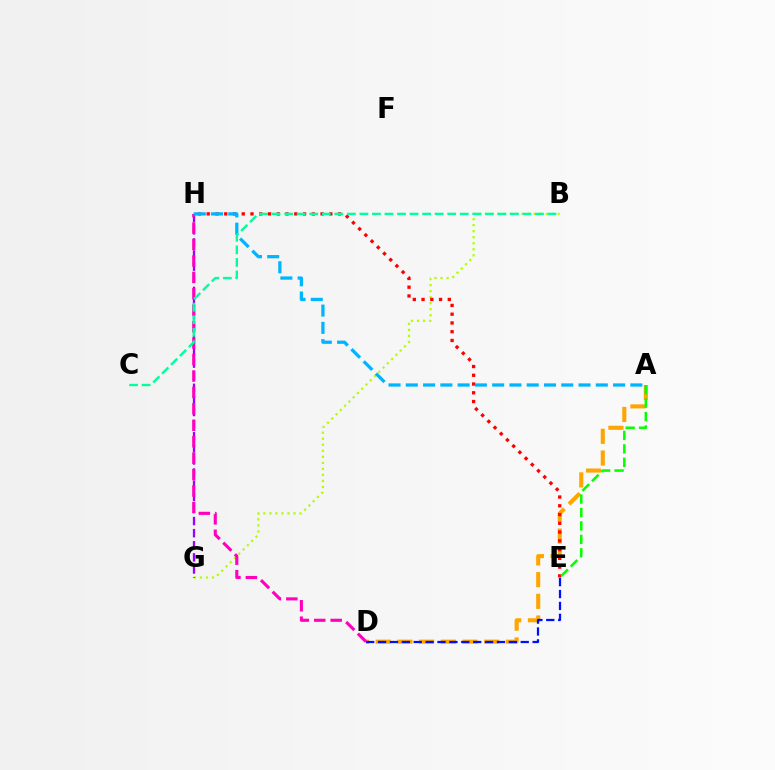{('B', 'G'): [{'color': '#b3ff00', 'line_style': 'dotted', 'thickness': 1.64}], ('A', 'D'): [{'color': '#ffa500', 'line_style': 'dashed', 'thickness': 2.95}], ('D', 'E'): [{'color': '#0010ff', 'line_style': 'dashed', 'thickness': 1.62}], ('E', 'H'): [{'color': '#ff0000', 'line_style': 'dotted', 'thickness': 2.38}], ('G', 'H'): [{'color': '#9b00ff', 'line_style': 'dashed', 'thickness': 1.65}], ('D', 'H'): [{'color': '#ff00bd', 'line_style': 'dashed', 'thickness': 2.23}], ('A', 'H'): [{'color': '#00b5ff', 'line_style': 'dashed', 'thickness': 2.35}], ('A', 'E'): [{'color': '#08ff00', 'line_style': 'dashed', 'thickness': 1.83}], ('B', 'C'): [{'color': '#00ff9d', 'line_style': 'dashed', 'thickness': 1.7}]}